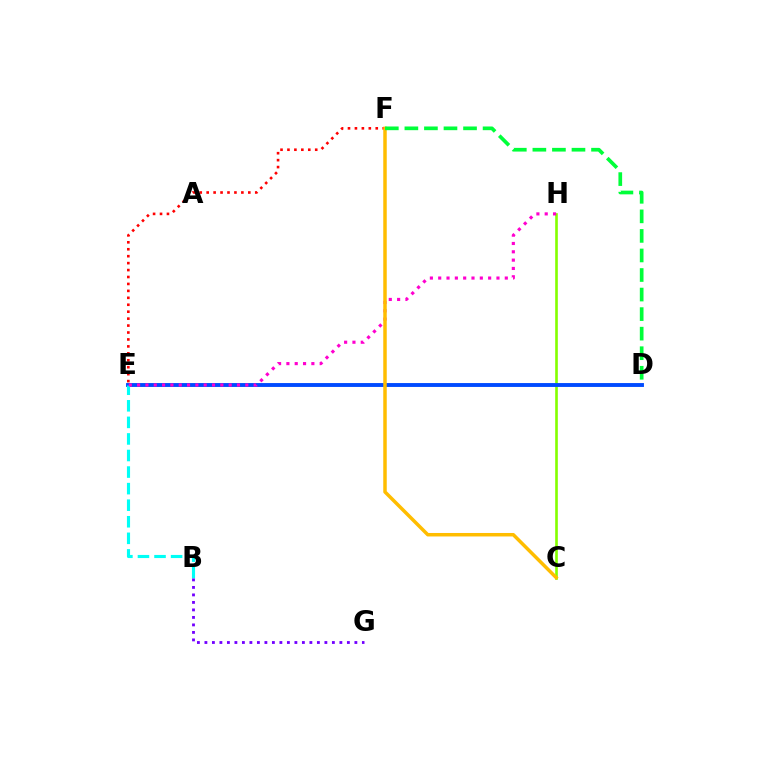{('E', 'F'): [{'color': '#ff0000', 'line_style': 'dotted', 'thickness': 1.89}], ('C', 'H'): [{'color': '#84ff00', 'line_style': 'solid', 'thickness': 1.9}], ('D', 'E'): [{'color': '#004bff', 'line_style': 'solid', 'thickness': 2.8}], ('B', 'E'): [{'color': '#00fff6', 'line_style': 'dashed', 'thickness': 2.25}], ('E', 'H'): [{'color': '#ff00cf', 'line_style': 'dotted', 'thickness': 2.26}], ('B', 'G'): [{'color': '#7200ff', 'line_style': 'dotted', 'thickness': 2.04}], ('C', 'F'): [{'color': '#ffbd00', 'line_style': 'solid', 'thickness': 2.51}], ('D', 'F'): [{'color': '#00ff39', 'line_style': 'dashed', 'thickness': 2.66}]}